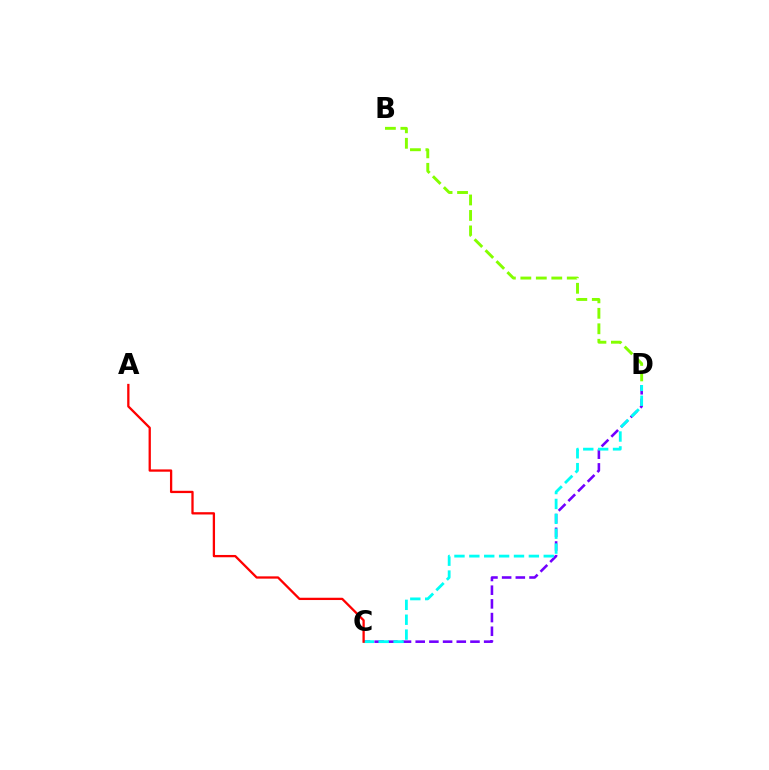{('B', 'D'): [{'color': '#84ff00', 'line_style': 'dashed', 'thickness': 2.1}], ('C', 'D'): [{'color': '#7200ff', 'line_style': 'dashed', 'thickness': 1.86}, {'color': '#00fff6', 'line_style': 'dashed', 'thickness': 2.02}], ('A', 'C'): [{'color': '#ff0000', 'line_style': 'solid', 'thickness': 1.65}]}